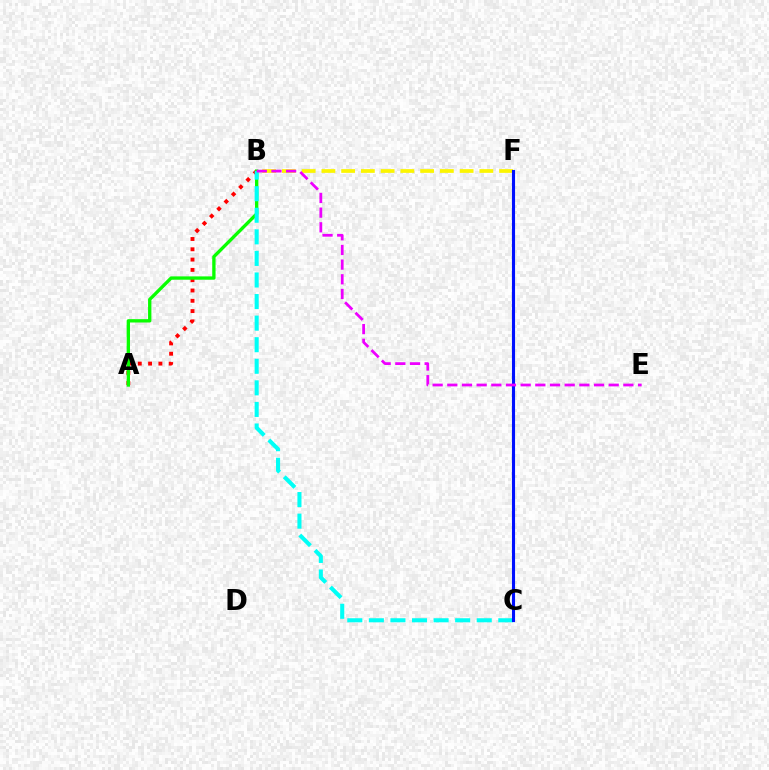{('B', 'F'): [{'color': '#fcf500', 'line_style': 'dashed', 'thickness': 2.68}], ('A', 'B'): [{'color': '#ff0000', 'line_style': 'dotted', 'thickness': 2.8}, {'color': '#08ff00', 'line_style': 'solid', 'thickness': 2.4}], ('B', 'C'): [{'color': '#00fff6', 'line_style': 'dashed', 'thickness': 2.93}], ('C', 'F'): [{'color': '#0010ff', 'line_style': 'solid', 'thickness': 2.24}], ('B', 'E'): [{'color': '#ee00ff', 'line_style': 'dashed', 'thickness': 1.99}]}